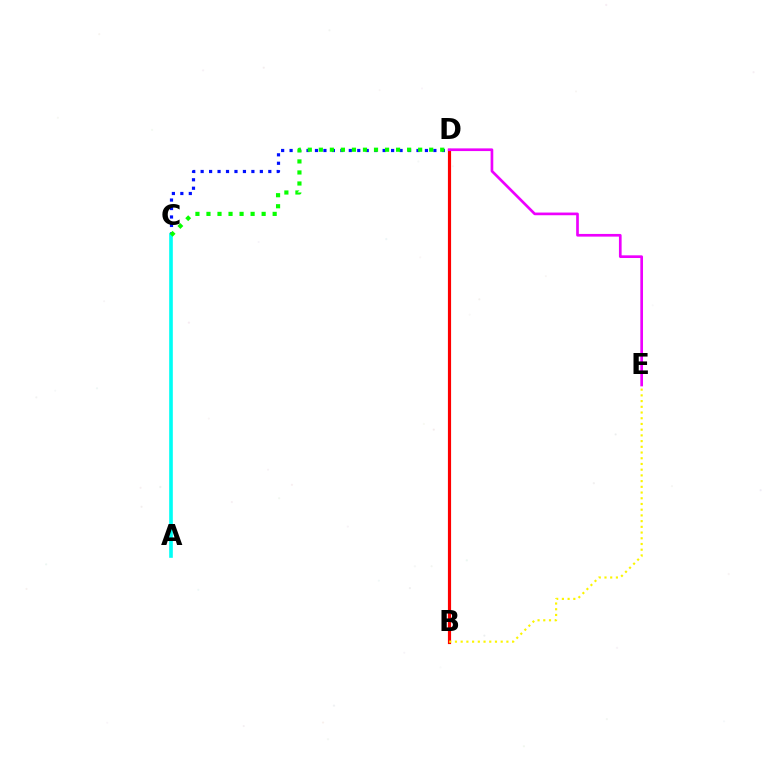{('C', 'D'): [{'color': '#0010ff', 'line_style': 'dotted', 'thickness': 2.3}, {'color': '#08ff00', 'line_style': 'dotted', 'thickness': 3.0}], ('B', 'D'): [{'color': '#ff0000', 'line_style': 'solid', 'thickness': 2.28}], ('D', 'E'): [{'color': '#ee00ff', 'line_style': 'solid', 'thickness': 1.93}], ('A', 'C'): [{'color': '#00fff6', 'line_style': 'solid', 'thickness': 2.61}], ('B', 'E'): [{'color': '#fcf500', 'line_style': 'dotted', 'thickness': 1.55}]}